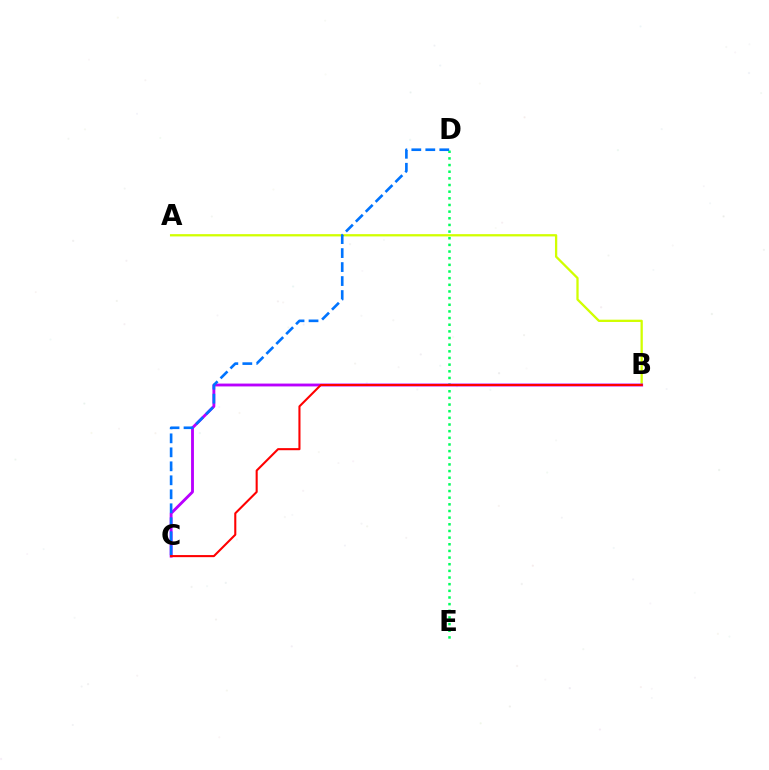{('A', 'B'): [{'color': '#d1ff00', 'line_style': 'solid', 'thickness': 1.65}], ('D', 'E'): [{'color': '#00ff5c', 'line_style': 'dotted', 'thickness': 1.81}], ('B', 'C'): [{'color': '#b900ff', 'line_style': 'solid', 'thickness': 2.05}, {'color': '#ff0000', 'line_style': 'solid', 'thickness': 1.5}], ('C', 'D'): [{'color': '#0074ff', 'line_style': 'dashed', 'thickness': 1.9}]}